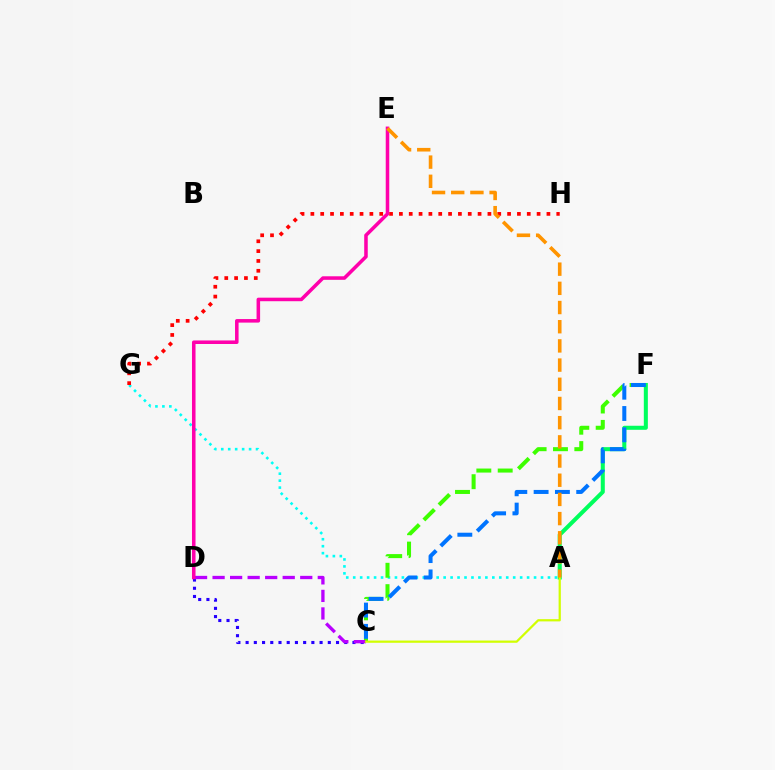{('A', 'G'): [{'color': '#00fff6', 'line_style': 'dotted', 'thickness': 1.89}], ('A', 'F'): [{'color': '#00ff5c', 'line_style': 'solid', 'thickness': 2.91}], ('G', 'H'): [{'color': '#ff0000', 'line_style': 'dotted', 'thickness': 2.67}], ('C', 'D'): [{'color': '#2500ff', 'line_style': 'dotted', 'thickness': 2.23}, {'color': '#b900ff', 'line_style': 'dashed', 'thickness': 2.38}], ('C', 'F'): [{'color': '#3dff00', 'line_style': 'dashed', 'thickness': 2.9}, {'color': '#0074ff', 'line_style': 'dashed', 'thickness': 2.89}], ('D', 'E'): [{'color': '#ff00ac', 'line_style': 'solid', 'thickness': 2.55}], ('A', 'C'): [{'color': '#d1ff00', 'line_style': 'solid', 'thickness': 1.61}], ('A', 'E'): [{'color': '#ff9400', 'line_style': 'dashed', 'thickness': 2.61}]}